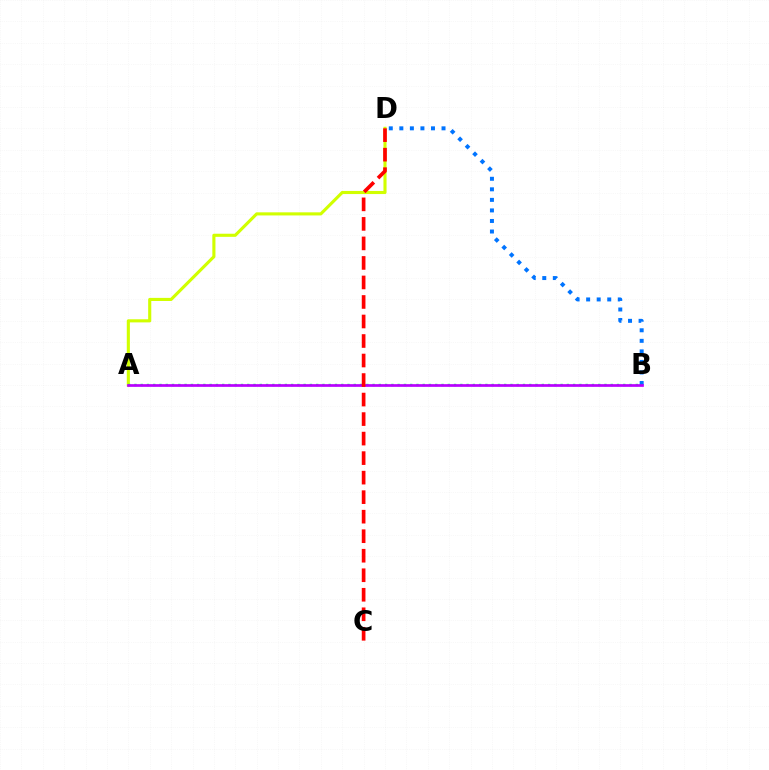{('B', 'D'): [{'color': '#0074ff', 'line_style': 'dotted', 'thickness': 2.87}], ('A', 'D'): [{'color': '#d1ff00', 'line_style': 'solid', 'thickness': 2.24}], ('A', 'B'): [{'color': '#00ff5c', 'line_style': 'dotted', 'thickness': 1.7}, {'color': '#b900ff', 'line_style': 'solid', 'thickness': 1.95}], ('C', 'D'): [{'color': '#ff0000', 'line_style': 'dashed', 'thickness': 2.65}]}